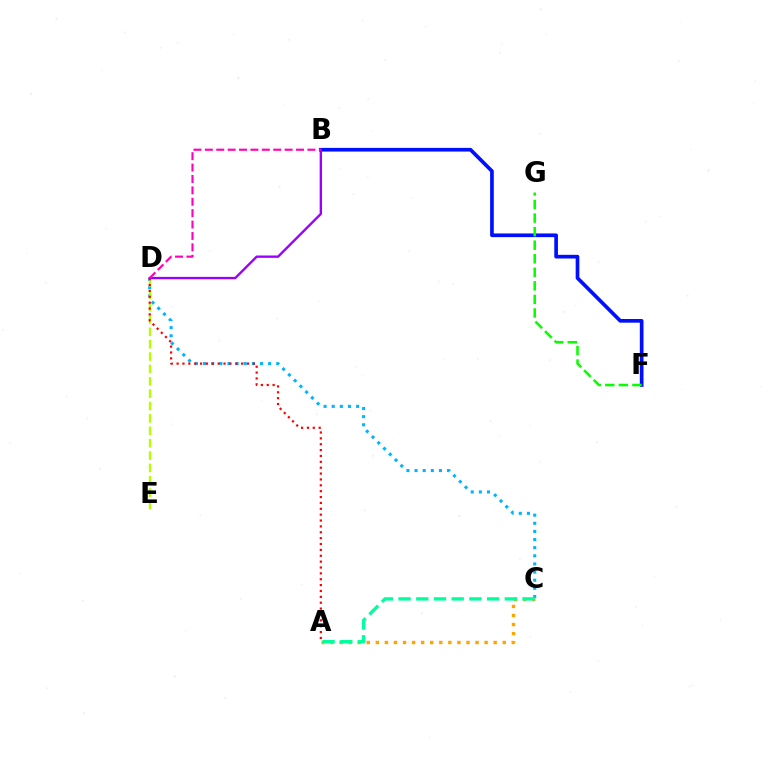{('C', 'D'): [{'color': '#00b5ff', 'line_style': 'dotted', 'thickness': 2.21}], ('B', 'F'): [{'color': '#0010ff', 'line_style': 'solid', 'thickness': 2.65}], ('D', 'E'): [{'color': '#b3ff00', 'line_style': 'dashed', 'thickness': 1.68}], ('F', 'G'): [{'color': '#08ff00', 'line_style': 'dashed', 'thickness': 1.84}], ('A', 'D'): [{'color': '#ff0000', 'line_style': 'dotted', 'thickness': 1.59}], ('B', 'D'): [{'color': '#9b00ff', 'line_style': 'solid', 'thickness': 1.7}, {'color': '#ff00bd', 'line_style': 'dashed', 'thickness': 1.55}], ('A', 'C'): [{'color': '#ffa500', 'line_style': 'dotted', 'thickness': 2.46}, {'color': '#00ff9d', 'line_style': 'dashed', 'thickness': 2.41}]}